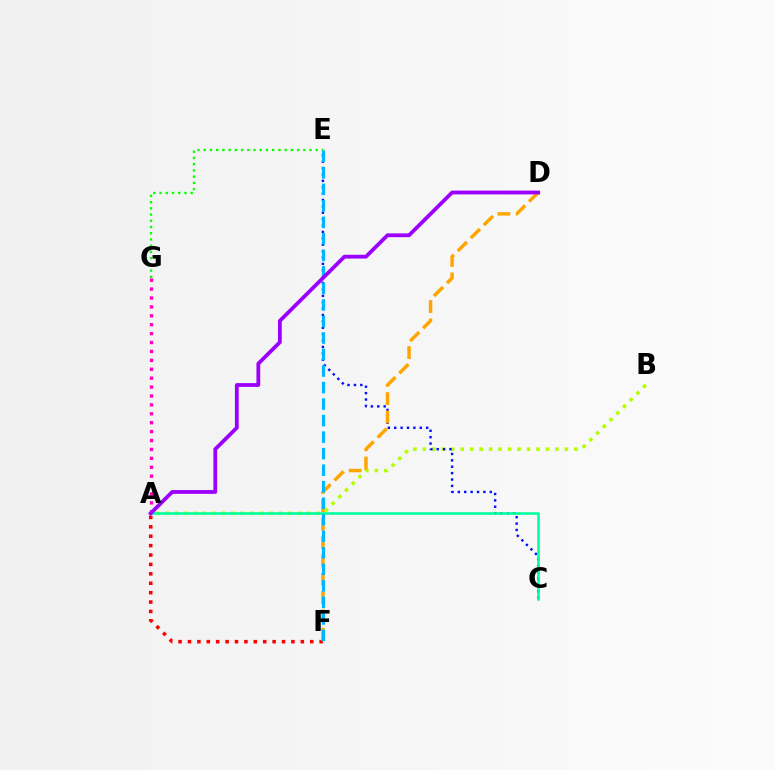{('A', 'F'): [{'color': '#ff0000', 'line_style': 'dotted', 'thickness': 2.56}], ('A', 'B'): [{'color': '#b3ff00', 'line_style': 'dotted', 'thickness': 2.57}], ('C', 'E'): [{'color': '#0010ff', 'line_style': 'dotted', 'thickness': 1.74}], ('E', 'G'): [{'color': '#08ff00', 'line_style': 'dotted', 'thickness': 1.69}], ('A', 'G'): [{'color': '#ff00bd', 'line_style': 'dotted', 'thickness': 2.42}], ('D', 'F'): [{'color': '#ffa500', 'line_style': 'dashed', 'thickness': 2.49}], ('A', 'C'): [{'color': '#00ff9d', 'line_style': 'solid', 'thickness': 1.86}], ('E', 'F'): [{'color': '#00b5ff', 'line_style': 'dashed', 'thickness': 2.24}], ('A', 'D'): [{'color': '#9b00ff', 'line_style': 'solid', 'thickness': 2.73}]}